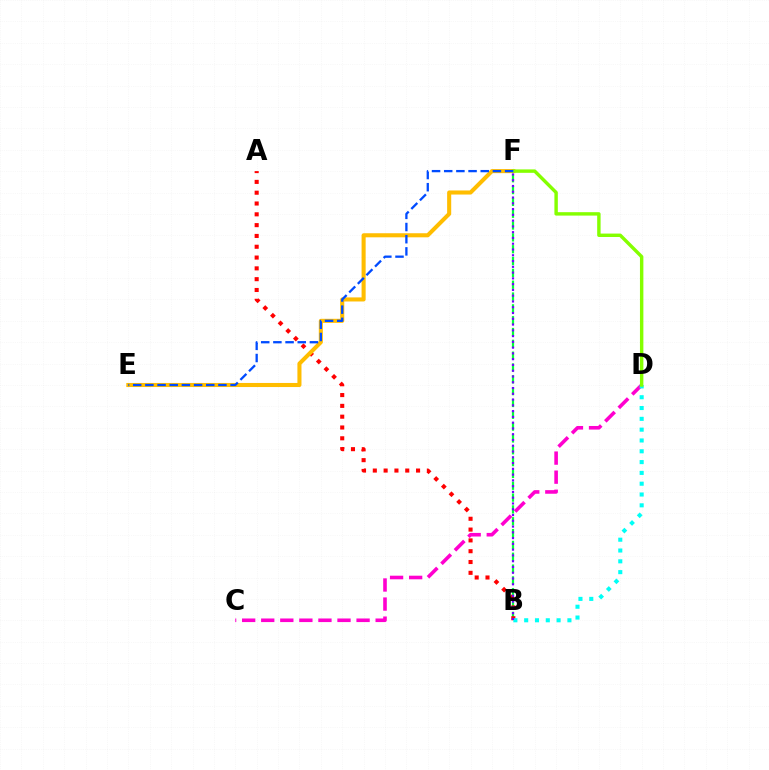{('B', 'F'): [{'color': '#00ff39', 'line_style': 'dashed', 'thickness': 1.61}, {'color': '#7200ff', 'line_style': 'dotted', 'thickness': 1.57}], ('C', 'D'): [{'color': '#ff00cf', 'line_style': 'dashed', 'thickness': 2.59}], ('A', 'B'): [{'color': '#ff0000', 'line_style': 'dotted', 'thickness': 2.94}], ('E', 'F'): [{'color': '#ffbd00', 'line_style': 'solid', 'thickness': 2.93}, {'color': '#004bff', 'line_style': 'dashed', 'thickness': 1.65}], ('B', 'D'): [{'color': '#00fff6', 'line_style': 'dotted', 'thickness': 2.94}], ('D', 'F'): [{'color': '#84ff00', 'line_style': 'solid', 'thickness': 2.46}]}